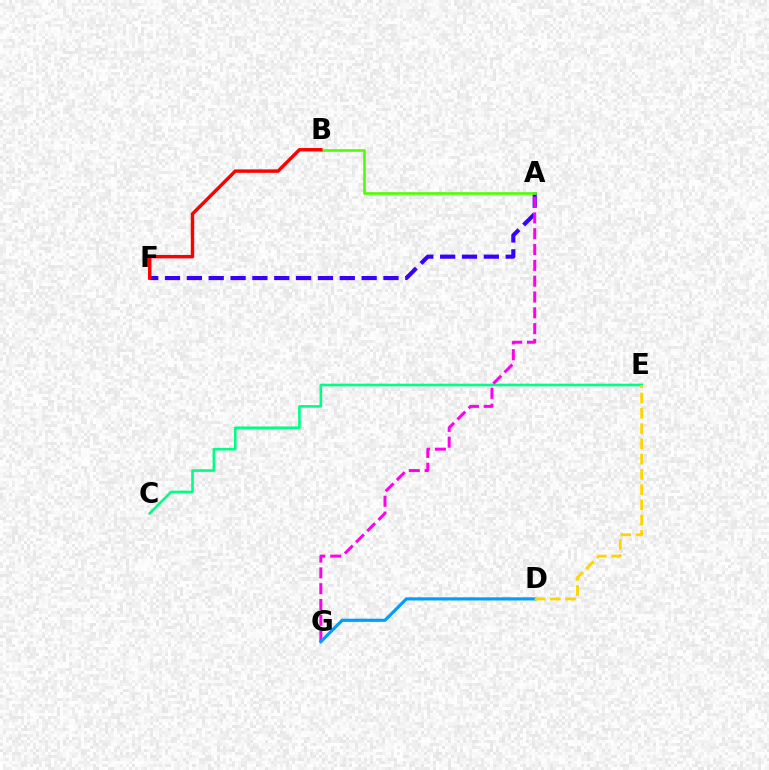{('A', 'F'): [{'color': '#3700ff', 'line_style': 'dashed', 'thickness': 2.97}], ('C', 'E'): [{'color': '#00ff86', 'line_style': 'solid', 'thickness': 1.9}], ('A', 'G'): [{'color': '#ff00ed', 'line_style': 'dashed', 'thickness': 2.15}], ('D', 'G'): [{'color': '#009eff', 'line_style': 'solid', 'thickness': 2.29}], ('A', 'B'): [{'color': '#4fff00', 'line_style': 'solid', 'thickness': 1.89}], ('D', 'E'): [{'color': '#ffd500', 'line_style': 'dashed', 'thickness': 2.07}], ('B', 'F'): [{'color': '#ff0000', 'line_style': 'solid', 'thickness': 2.46}]}